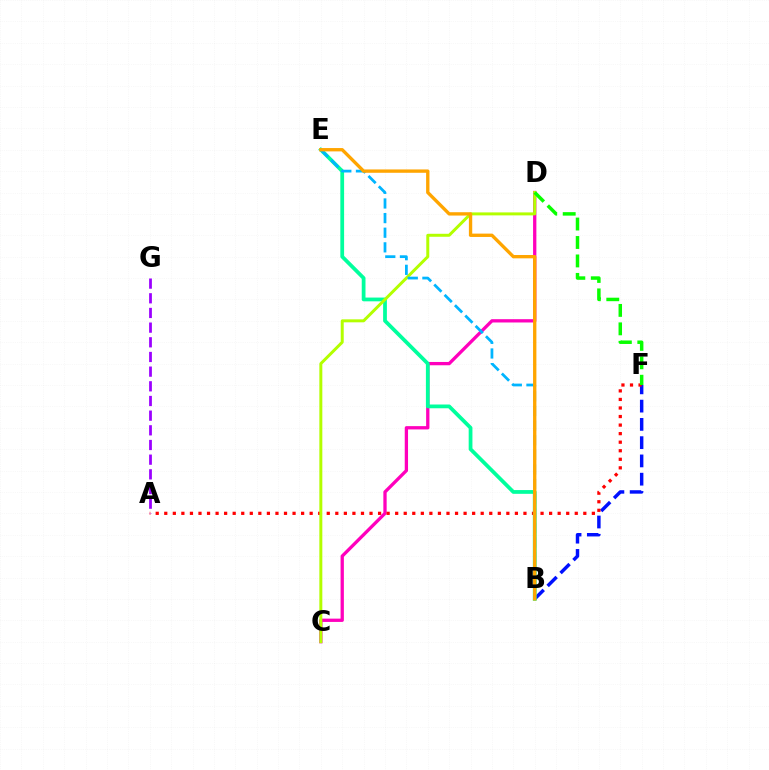{('C', 'D'): [{'color': '#ff00bd', 'line_style': 'solid', 'thickness': 2.37}, {'color': '#b3ff00', 'line_style': 'solid', 'thickness': 2.15}], ('B', 'F'): [{'color': '#0010ff', 'line_style': 'dashed', 'thickness': 2.48}], ('A', 'F'): [{'color': '#ff0000', 'line_style': 'dotted', 'thickness': 2.32}], ('B', 'E'): [{'color': '#00ff9d', 'line_style': 'solid', 'thickness': 2.71}, {'color': '#00b5ff', 'line_style': 'dashed', 'thickness': 1.99}, {'color': '#ffa500', 'line_style': 'solid', 'thickness': 2.4}], ('A', 'G'): [{'color': '#9b00ff', 'line_style': 'dashed', 'thickness': 1.99}], ('D', 'F'): [{'color': '#08ff00', 'line_style': 'dashed', 'thickness': 2.51}]}